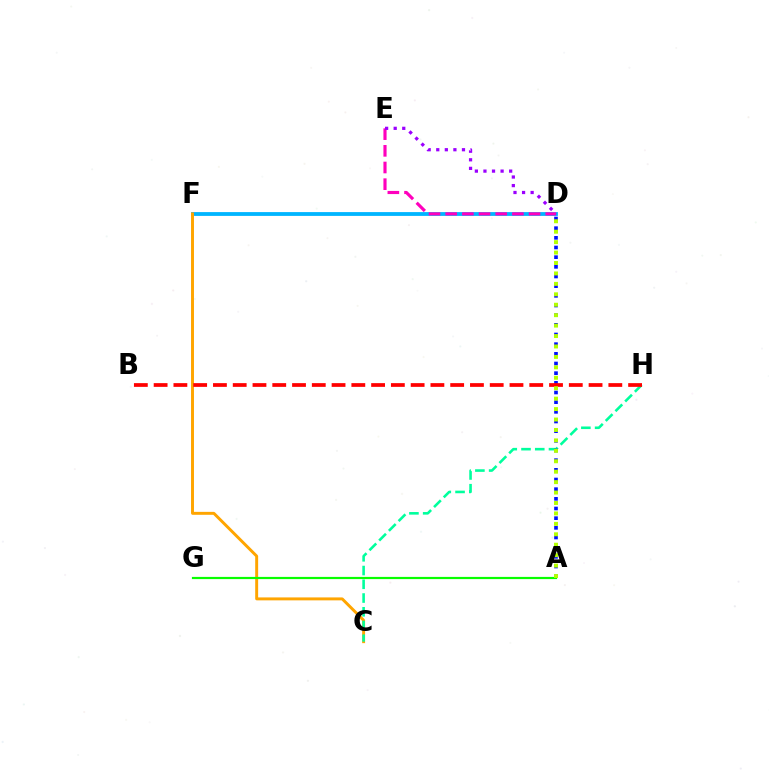{('D', 'F'): [{'color': '#00b5ff', 'line_style': 'solid', 'thickness': 2.74}], ('D', 'E'): [{'color': '#ff00bd', 'line_style': 'dashed', 'thickness': 2.27}, {'color': '#9b00ff', 'line_style': 'dotted', 'thickness': 2.33}], ('C', 'F'): [{'color': '#ffa500', 'line_style': 'solid', 'thickness': 2.12}], ('C', 'H'): [{'color': '#00ff9d', 'line_style': 'dashed', 'thickness': 1.87}], ('A', 'D'): [{'color': '#0010ff', 'line_style': 'dotted', 'thickness': 2.63}, {'color': '#b3ff00', 'line_style': 'dotted', 'thickness': 2.83}], ('B', 'H'): [{'color': '#ff0000', 'line_style': 'dashed', 'thickness': 2.69}], ('A', 'G'): [{'color': '#08ff00', 'line_style': 'solid', 'thickness': 1.58}]}